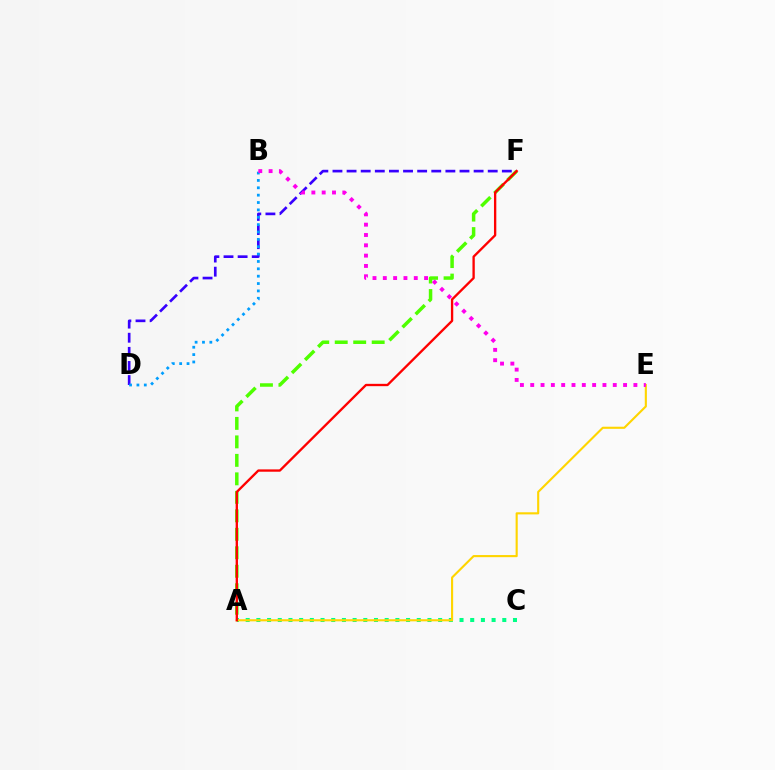{('D', 'F'): [{'color': '#3700ff', 'line_style': 'dashed', 'thickness': 1.92}], ('A', 'C'): [{'color': '#00ff86', 'line_style': 'dotted', 'thickness': 2.9}], ('A', 'F'): [{'color': '#4fff00', 'line_style': 'dashed', 'thickness': 2.51}, {'color': '#ff0000', 'line_style': 'solid', 'thickness': 1.68}], ('A', 'E'): [{'color': '#ffd500', 'line_style': 'solid', 'thickness': 1.53}], ('B', 'D'): [{'color': '#009eff', 'line_style': 'dotted', 'thickness': 2.0}], ('B', 'E'): [{'color': '#ff00ed', 'line_style': 'dotted', 'thickness': 2.8}]}